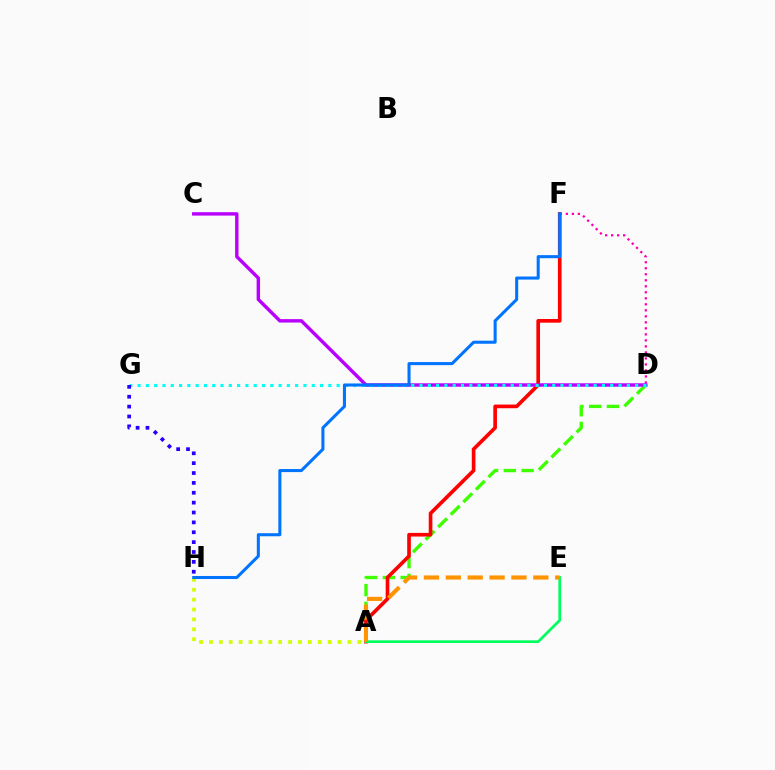{('A', 'H'): [{'color': '#d1ff00', 'line_style': 'dotted', 'thickness': 2.69}], ('A', 'D'): [{'color': '#3dff00', 'line_style': 'dashed', 'thickness': 2.41}], ('A', 'F'): [{'color': '#ff0000', 'line_style': 'solid', 'thickness': 2.63}], ('A', 'E'): [{'color': '#00ff5c', 'line_style': 'solid', 'thickness': 1.95}, {'color': '#ff9400', 'line_style': 'dashed', 'thickness': 2.97}], ('D', 'F'): [{'color': '#ff00ac', 'line_style': 'dotted', 'thickness': 1.63}], ('C', 'D'): [{'color': '#b900ff', 'line_style': 'solid', 'thickness': 2.46}], ('D', 'G'): [{'color': '#00fff6', 'line_style': 'dotted', 'thickness': 2.25}], ('G', 'H'): [{'color': '#2500ff', 'line_style': 'dotted', 'thickness': 2.68}], ('F', 'H'): [{'color': '#0074ff', 'line_style': 'solid', 'thickness': 2.2}]}